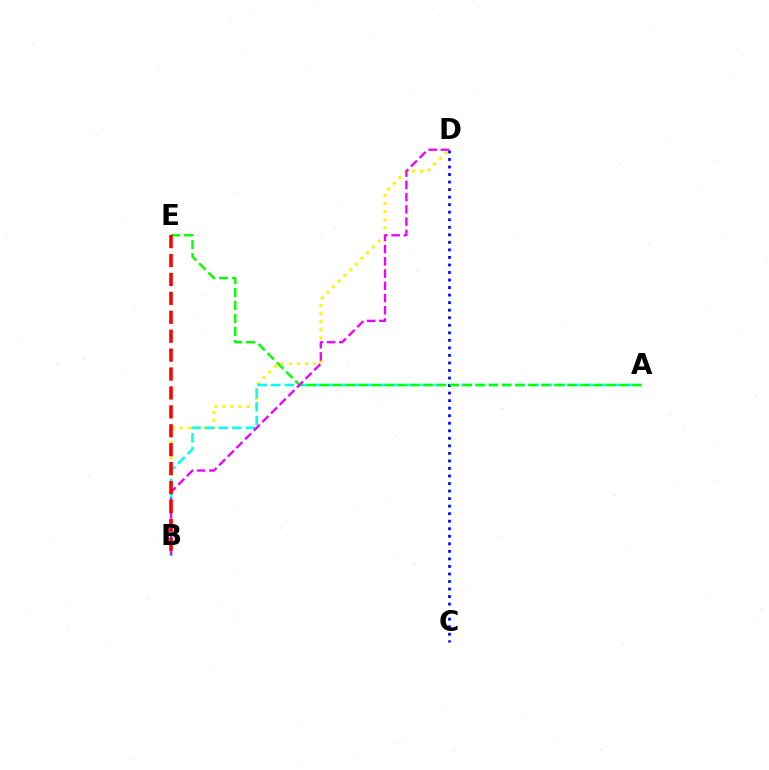{('B', 'D'): [{'color': '#fcf500', 'line_style': 'dotted', 'thickness': 2.19}, {'color': '#ee00ff', 'line_style': 'dashed', 'thickness': 1.66}], ('A', 'B'): [{'color': '#00fff6', 'line_style': 'dashed', 'thickness': 1.85}], ('C', 'D'): [{'color': '#0010ff', 'line_style': 'dotted', 'thickness': 2.05}], ('A', 'E'): [{'color': '#08ff00', 'line_style': 'dashed', 'thickness': 1.77}], ('B', 'E'): [{'color': '#ff0000', 'line_style': 'dashed', 'thickness': 2.57}]}